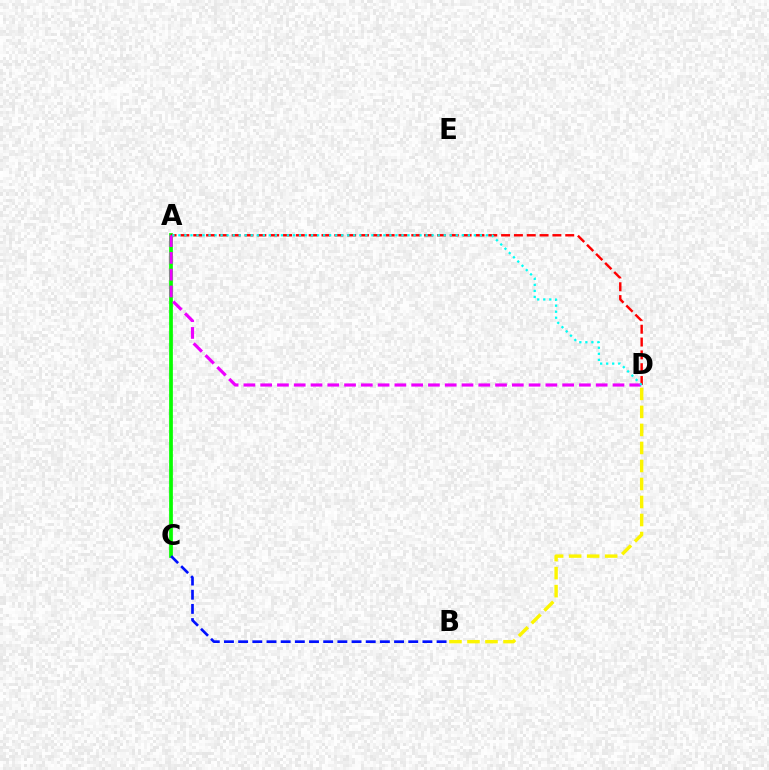{('B', 'D'): [{'color': '#fcf500', 'line_style': 'dashed', 'thickness': 2.45}], ('A', 'C'): [{'color': '#08ff00', 'line_style': 'solid', 'thickness': 2.69}], ('A', 'D'): [{'color': '#ff0000', 'line_style': 'dashed', 'thickness': 1.74}, {'color': '#ee00ff', 'line_style': 'dashed', 'thickness': 2.28}, {'color': '#00fff6', 'line_style': 'dotted', 'thickness': 1.64}], ('B', 'C'): [{'color': '#0010ff', 'line_style': 'dashed', 'thickness': 1.93}]}